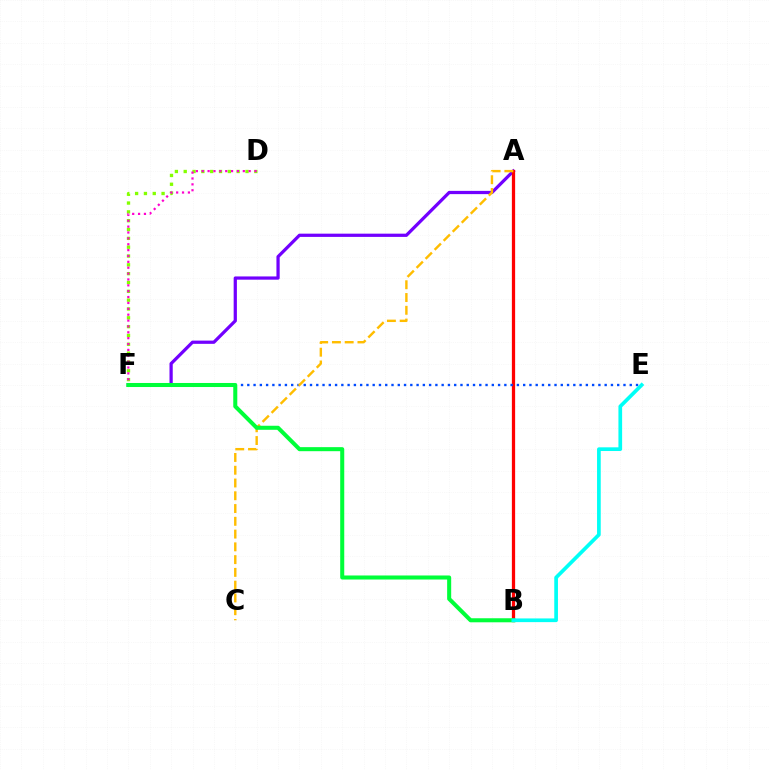{('D', 'F'): [{'color': '#84ff00', 'line_style': 'dotted', 'thickness': 2.4}, {'color': '#ff00cf', 'line_style': 'dotted', 'thickness': 1.59}], ('A', 'F'): [{'color': '#7200ff', 'line_style': 'solid', 'thickness': 2.33}], ('A', 'B'): [{'color': '#ff0000', 'line_style': 'solid', 'thickness': 2.35}], ('E', 'F'): [{'color': '#004bff', 'line_style': 'dotted', 'thickness': 1.7}], ('A', 'C'): [{'color': '#ffbd00', 'line_style': 'dashed', 'thickness': 1.73}], ('B', 'F'): [{'color': '#00ff39', 'line_style': 'solid', 'thickness': 2.91}], ('B', 'E'): [{'color': '#00fff6', 'line_style': 'solid', 'thickness': 2.66}]}